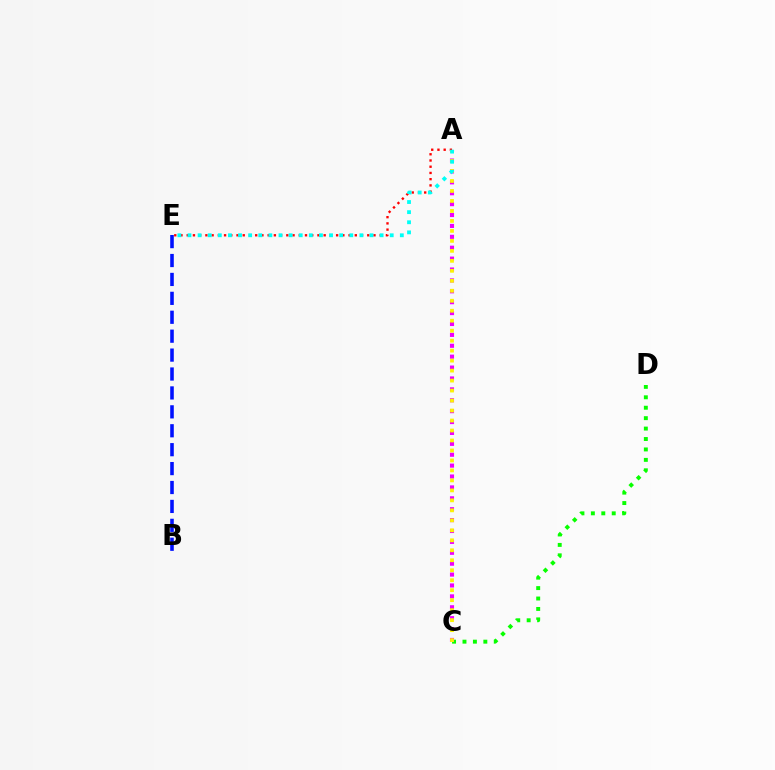{('A', 'E'): [{'color': '#ff0000', 'line_style': 'dotted', 'thickness': 1.69}, {'color': '#00fff6', 'line_style': 'dotted', 'thickness': 2.75}], ('C', 'D'): [{'color': '#08ff00', 'line_style': 'dotted', 'thickness': 2.83}], ('A', 'C'): [{'color': '#ee00ff', 'line_style': 'dotted', 'thickness': 2.96}, {'color': '#fcf500', 'line_style': 'dotted', 'thickness': 2.71}], ('B', 'E'): [{'color': '#0010ff', 'line_style': 'dashed', 'thickness': 2.57}]}